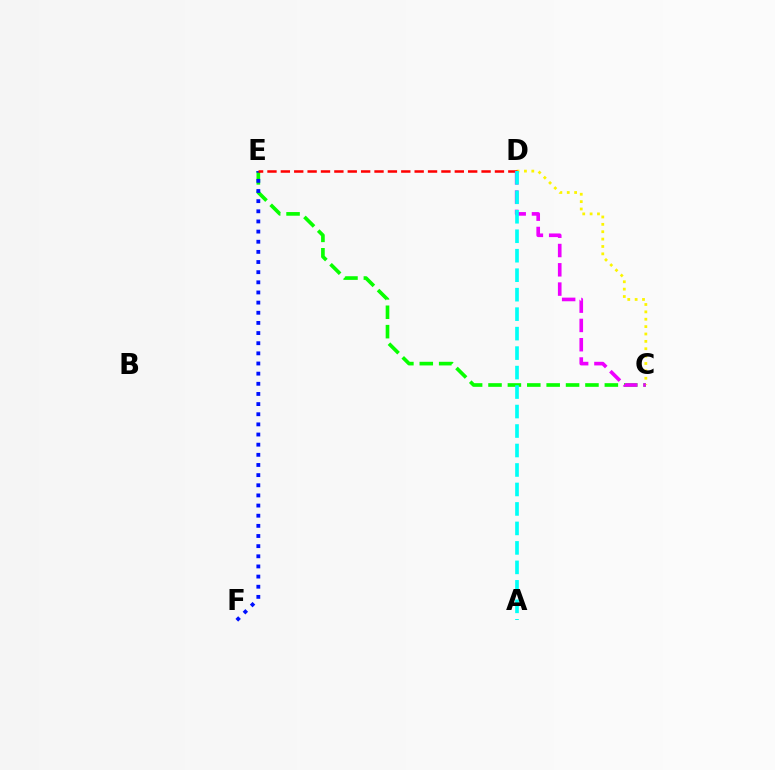{('C', 'E'): [{'color': '#08ff00', 'line_style': 'dashed', 'thickness': 2.63}], ('E', 'F'): [{'color': '#0010ff', 'line_style': 'dotted', 'thickness': 2.76}], ('C', 'D'): [{'color': '#fcf500', 'line_style': 'dotted', 'thickness': 2.0}, {'color': '#ee00ff', 'line_style': 'dashed', 'thickness': 2.62}], ('D', 'E'): [{'color': '#ff0000', 'line_style': 'dashed', 'thickness': 1.82}], ('A', 'D'): [{'color': '#00fff6', 'line_style': 'dashed', 'thickness': 2.65}]}